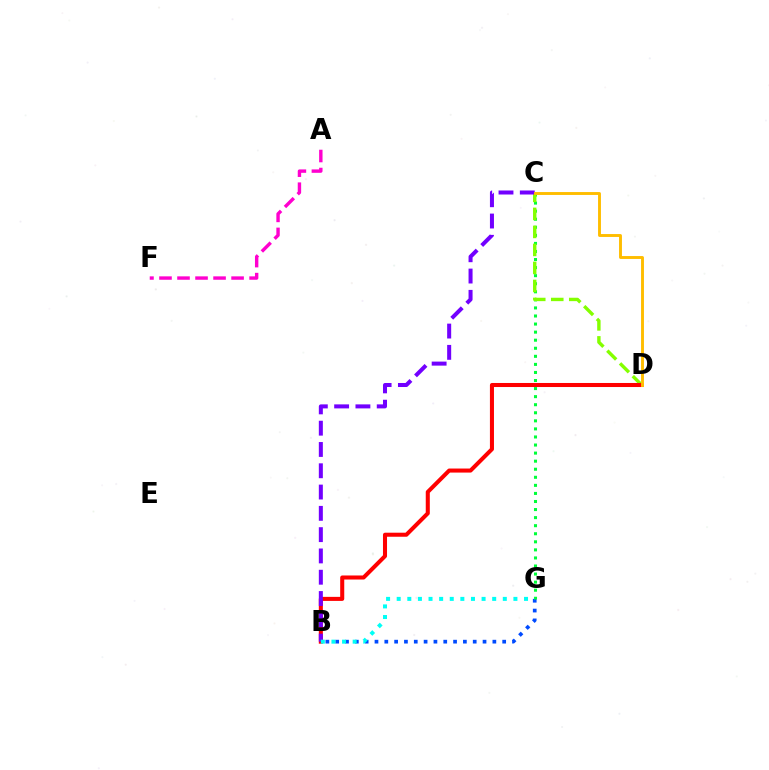{('B', 'G'): [{'color': '#004bff', 'line_style': 'dotted', 'thickness': 2.67}, {'color': '#00fff6', 'line_style': 'dotted', 'thickness': 2.88}], ('C', 'G'): [{'color': '#00ff39', 'line_style': 'dotted', 'thickness': 2.19}], ('C', 'D'): [{'color': '#84ff00', 'line_style': 'dashed', 'thickness': 2.45}, {'color': '#ffbd00', 'line_style': 'solid', 'thickness': 2.09}], ('B', 'D'): [{'color': '#ff0000', 'line_style': 'solid', 'thickness': 2.91}], ('B', 'C'): [{'color': '#7200ff', 'line_style': 'dashed', 'thickness': 2.89}], ('A', 'F'): [{'color': '#ff00cf', 'line_style': 'dashed', 'thickness': 2.45}]}